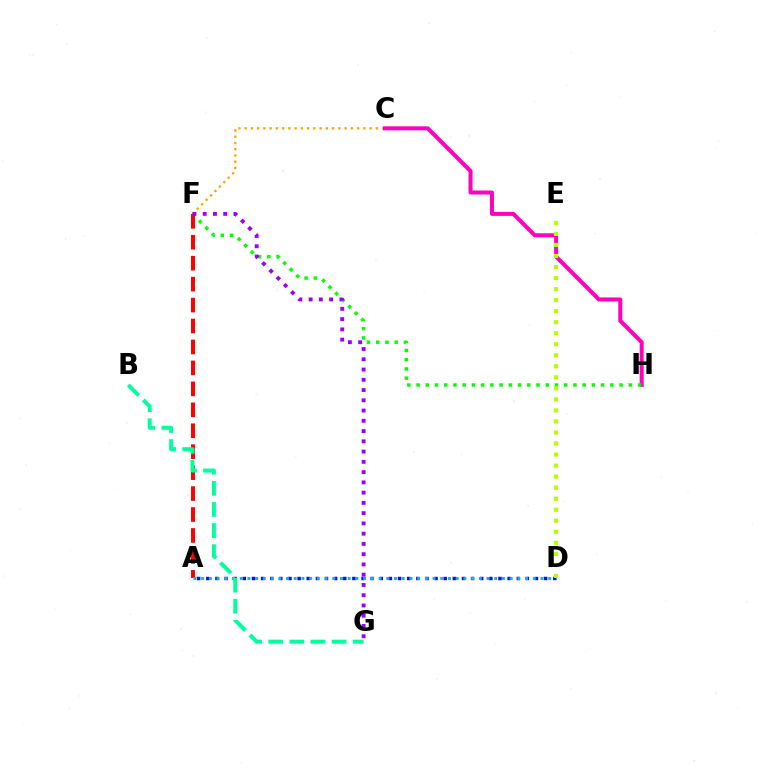{('C', 'F'): [{'color': '#ffa500', 'line_style': 'dotted', 'thickness': 1.7}], ('C', 'H'): [{'color': '#ff00bd', 'line_style': 'solid', 'thickness': 2.88}], ('A', 'D'): [{'color': '#0010ff', 'line_style': 'dotted', 'thickness': 2.48}, {'color': '#00b5ff', 'line_style': 'dotted', 'thickness': 2.1}], ('F', 'H'): [{'color': '#08ff00', 'line_style': 'dotted', 'thickness': 2.51}], ('A', 'F'): [{'color': '#ff0000', 'line_style': 'dashed', 'thickness': 2.85}], ('F', 'G'): [{'color': '#9b00ff', 'line_style': 'dotted', 'thickness': 2.79}], ('B', 'G'): [{'color': '#00ff9d', 'line_style': 'dashed', 'thickness': 2.87}], ('D', 'E'): [{'color': '#b3ff00', 'line_style': 'dotted', 'thickness': 3.0}]}